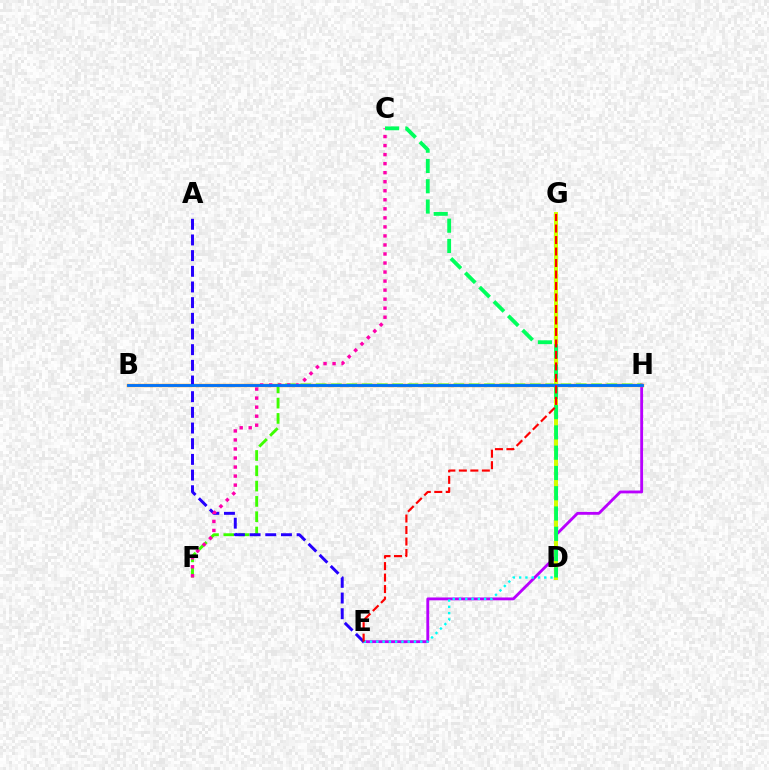{('E', 'H'): [{'color': '#b900ff', 'line_style': 'solid', 'thickness': 2.05}], ('B', 'H'): [{'color': '#ff9400', 'line_style': 'solid', 'thickness': 2.46}, {'color': '#0074ff', 'line_style': 'solid', 'thickness': 2.03}], ('D', 'E'): [{'color': '#00fff6', 'line_style': 'dotted', 'thickness': 1.7}], ('D', 'G'): [{'color': '#d1ff00', 'line_style': 'solid', 'thickness': 2.87}], ('F', 'H'): [{'color': '#3dff00', 'line_style': 'dashed', 'thickness': 2.08}], ('A', 'E'): [{'color': '#2500ff', 'line_style': 'dashed', 'thickness': 2.13}], ('C', 'F'): [{'color': '#ff00ac', 'line_style': 'dotted', 'thickness': 2.45}], ('C', 'D'): [{'color': '#00ff5c', 'line_style': 'dashed', 'thickness': 2.75}], ('E', 'G'): [{'color': '#ff0000', 'line_style': 'dashed', 'thickness': 1.56}]}